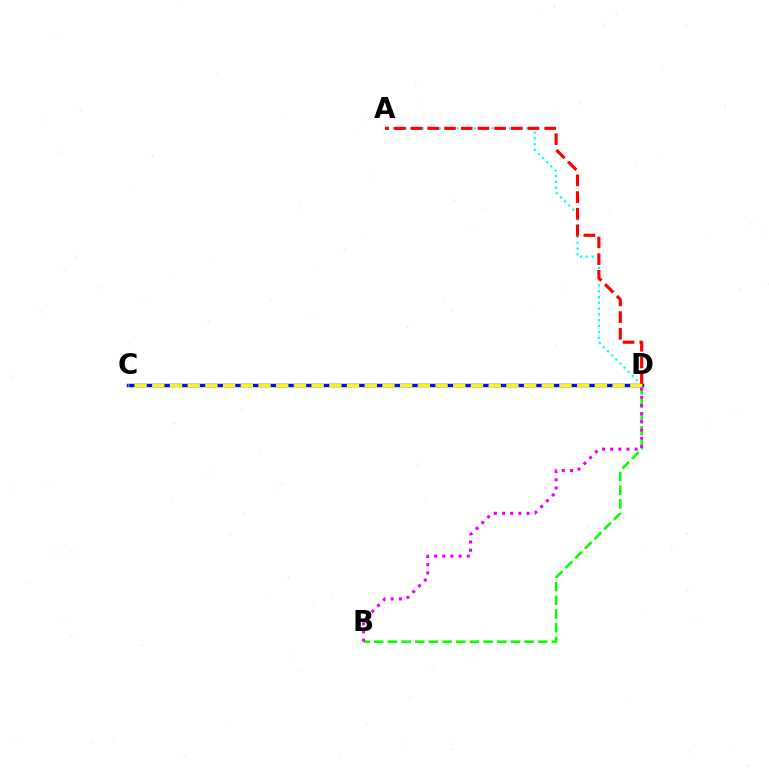{('A', 'D'): [{'color': '#00fff6', 'line_style': 'dotted', 'thickness': 1.58}, {'color': '#ff0000', 'line_style': 'dashed', 'thickness': 2.27}], ('B', 'D'): [{'color': '#08ff00', 'line_style': 'dashed', 'thickness': 1.86}, {'color': '#ee00ff', 'line_style': 'dotted', 'thickness': 2.22}], ('C', 'D'): [{'color': '#0010ff', 'line_style': 'solid', 'thickness': 2.47}, {'color': '#fcf500', 'line_style': 'dashed', 'thickness': 2.41}]}